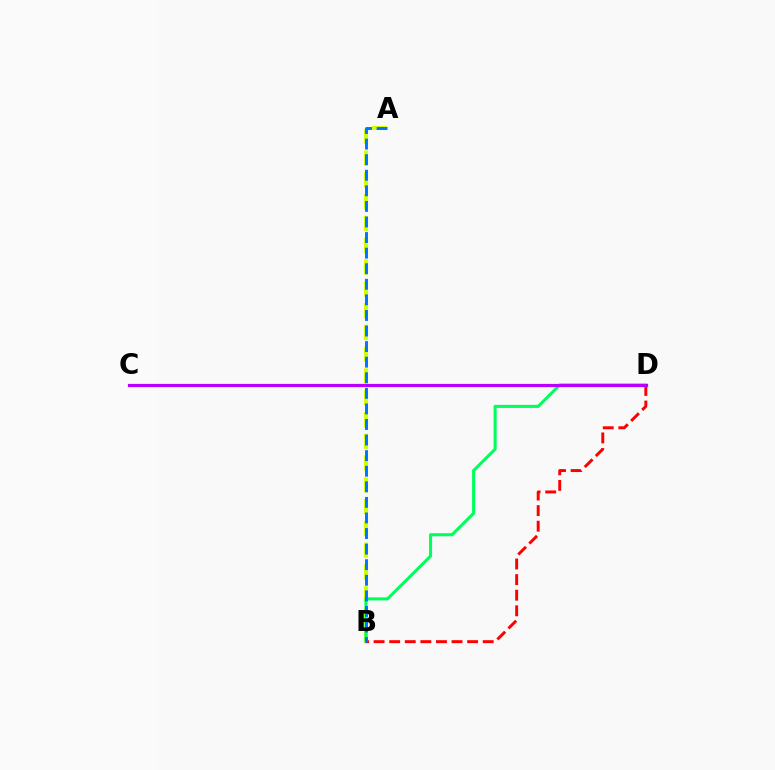{('A', 'B'): [{'color': '#d1ff00', 'line_style': 'dashed', 'thickness': 2.96}, {'color': '#0074ff', 'line_style': 'dashed', 'thickness': 2.12}], ('B', 'D'): [{'color': '#00ff5c', 'line_style': 'solid', 'thickness': 2.21}, {'color': '#ff0000', 'line_style': 'dashed', 'thickness': 2.12}], ('C', 'D'): [{'color': '#b900ff', 'line_style': 'solid', 'thickness': 2.3}]}